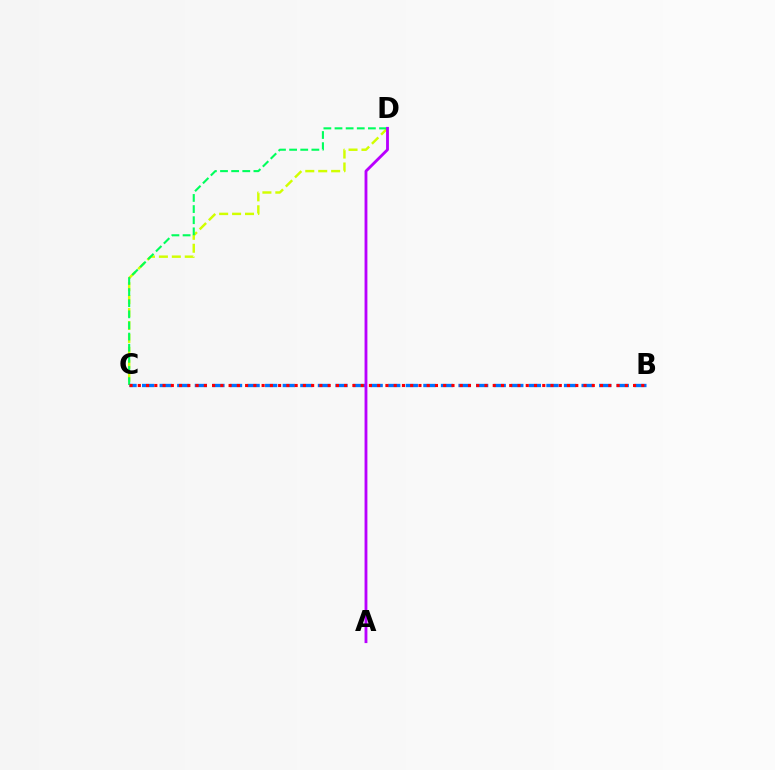{('B', 'C'): [{'color': '#0074ff', 'line_style': 'dashed', 'thickness': 2.39}, {'color': '#ff0000', 'line_style': 'dotted', 'thickness': 2.24}], ('C', 'D'): [{'color': '#d1ff00', 'line_style': 'dashed', 'thickness': 1.76}, {'color': '#00ff5c', 'line_style': 'dashed', 'thickness': 1.51}], ('A', 'D'): [{'color': '#b900ff', 'line_style': 'solid', 'thickness': 2.04}]}